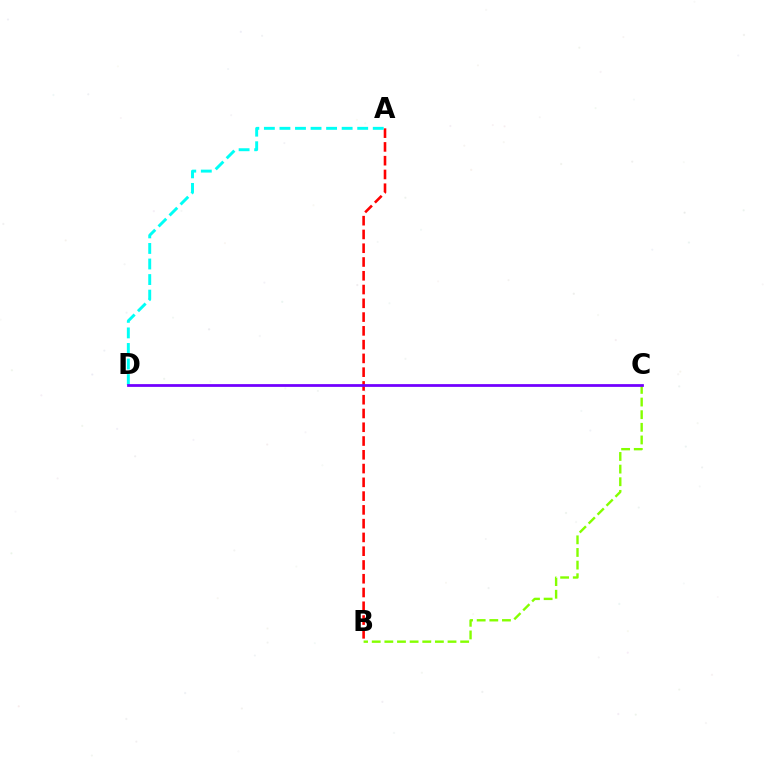{('A', 'B'): [{'color': '#ff0000', 'line_style': 'dashed', 'thickness': 1.87}], ('B', 'C'): [{'color': '#84ff00', 'line_style': 'dashed', 'thickness': 1.72}], ('A', 'D'): [{'color': '#00fff6', 'line_style': 'dashed', 'thickness': 2.11}], ('C', 'D'): [{'color': '#7200ff', 'line_style': 'solid', 'thickness': 1.99}]}